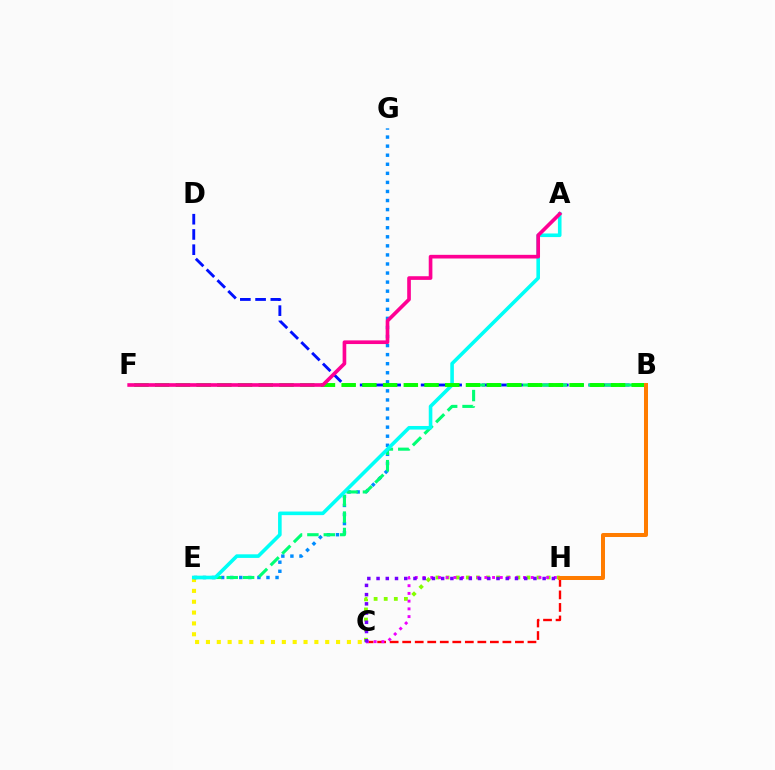{('C', 'H'): [{'color': '#ff0000', 'line_style': 'dashed', 'thickness': 1.7}, {'color': '#84ff00', 'line_style': 'dotted', 'thickness': 2.74}, {'color': '#ee00ff', 'line_style': 'dotted', 'thickness': 2.1}, {'color': '#7200ff', 'line_style': 'dotted', 'thickness': 2.51}], ('B', 'D'): [{'color': '#0010ff', 'line_style': 'dashed', 'thickness': 2.07}], ('C', 'E'): [{'color': '#fcf500', 'line_style': 'dotted', 'thickness': 2.95}], ('E', 'G'): [{'color': '#008cff', 'line_style': 'dotted', 'thickness': 2.46}], ('B', 'E'): [{'color': '#00ff74', 'line_style': 'dashed', 'thickness': 2.23}], ('A', 'E'): [{'color': '#00fff6', 'line_style': 'solid', 'thickness': 2.59}], ('B', 'F'): [{'color': '#08ff00', 'line_style': 'dashed', 'thickness': 2.81}], ('B', 'H'): [{'color': '#ff7c00', 'line_style': 'solid', 'thickness': 2.89}], ('A', 'F'): [{'color': '#ff0094', 'line_style': 'solid', 'thickness': 2.64}]}